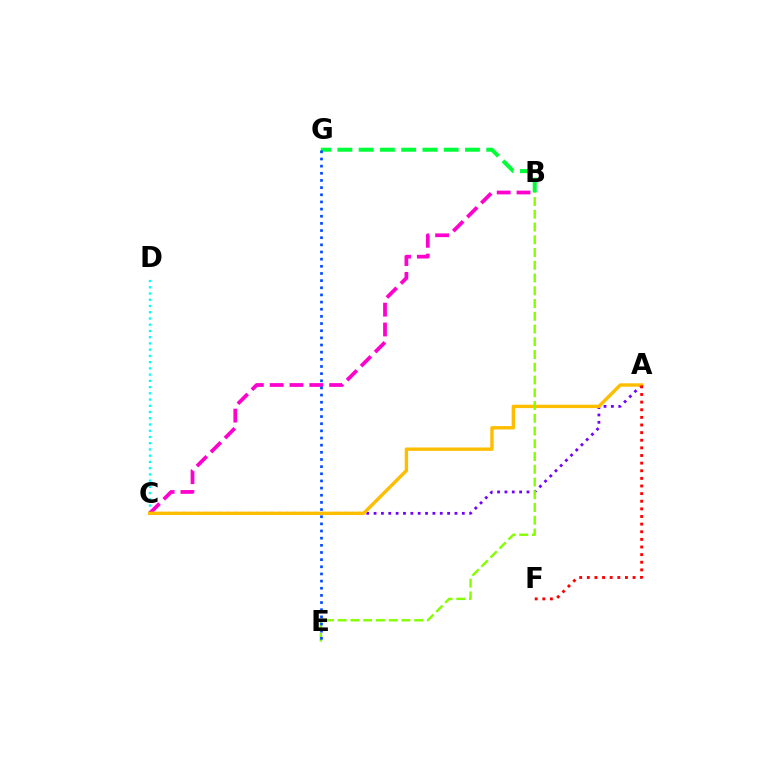{('C', 'D'): [{'color': '#00fff6', 'line_style': 'dotted', 'thickness': 1.69}], ('A', 'C'): [{'color': '#7200ff', 'line_style': 'dotted', 'thickness': 2.0}, {'color': '#ffbd00', 'line_style': 'solid', 'thickness': 2.44}], ('B', 'C'): [{'color': '#ff00cf', 'line_style': 'dashed', 'thickness': 2.69}], ('A', 'F'): [{'color': '#ff0000', 'line_style': 'dotted', 'thickness': 2.07}], ('B', 'E'): [{'color': '#84ff00', 'line_style': 'dashed', 'thickness': 1.73}], ('B', 'G'): [{'color': '#00ff39', 'line_style': 'dashed', 'thickness': 2.89}], ('E', 'G'): [{'color': '#004bff', 'line_style': 'dotted', 'thickness': 1.94}]}